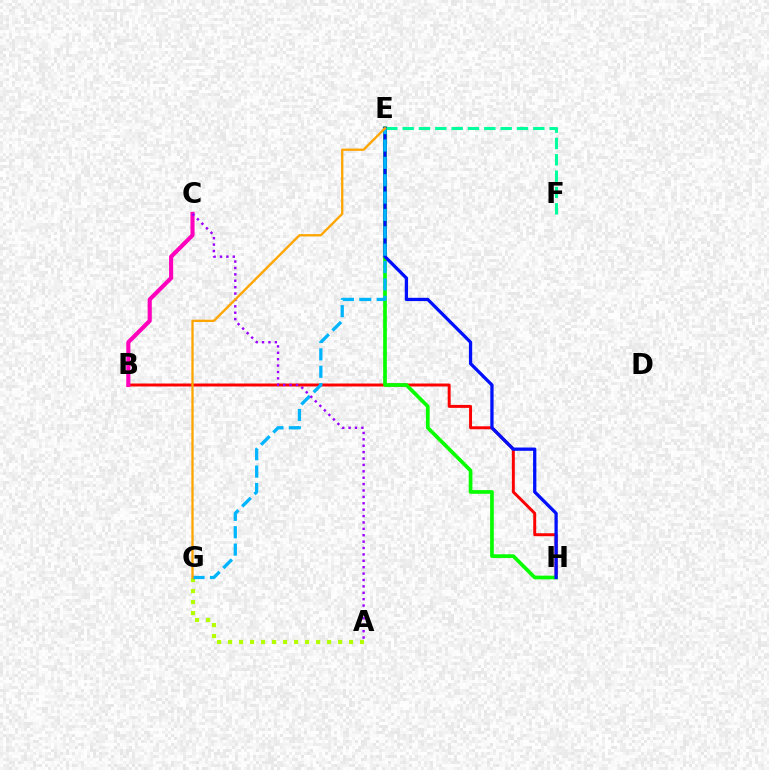{('E', 'F'): [{'color': '#00ff9d', 'line_style': 'dashed', 'thickness': 2.22}], ('A', 'G'): [{'color': '#b3ff00', 'line_style': 'dotted', 'thickness': 2.99}], ('B', 'H'): [{'color': '#ff0000', 'line_style': 'solid', 'thickness': 2.13}], ('B', 'C'): [{'color': '#ff00bd', 'line_style': 'solid', 'thickness': 2.97}], ('E', 'H'): [{'color': '#08ff00', 'line_style': 'solid', 'thickness': 2.67}, {'color': '#0010ff', 'line_style': 'solid', 'thickness': 2.36}], ('E', 'G'): [{'color': '#00b5ff', 'line_style': 'dashed', 'thickness': 2.36}, {'color': '#ffa500', 'line_style': 'solid', 'thickness': 1.66}], ('A', 'C'): [{'color': '#9b00ff', 'line_style': 'dotted', 'thickness': 1.74}]}